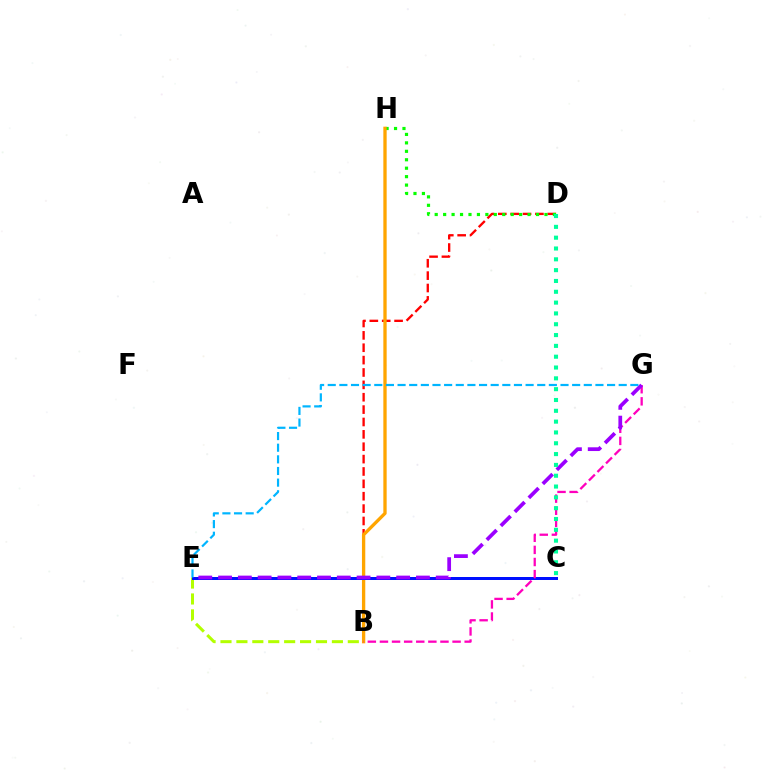{('B', 'E'): [{'color': '#b3ff00', 'line_style': 'dashed', 'thickness': 2.16}], ('B', 'D'): [{'color': '#ff0000', 'line_style': 'dashed', 'thickness': 1.68}], ('D', 'H'): [{'color': '#08ff00', 'line_style': 'dotted', 'thickness': 2.29}], ('B', 'H'): [{'color': '#ffa500', 'line_style': 'solid', 'thickness': 2.39}], ('C', 'E'): [{'color': '#0010ff', 'line_style': 'solid', 'thickness': 2.16}], ('B', 'G'): [{'color': '#ff00bd', 'line_style': 'dashed', 'thickness': 1.64}], ('E', 'G'): [{'color': '#9b00ff', 'line_style': 'dashed', 'thickness': 2.69}, {'color': '#00b5ff', 'line_style': 'dashed', 'thickness': 1.58}], ('C', 'D'): [{'color': '#00ff9d', 'line_style': 'dotted', 'thickness': 2.94}]}